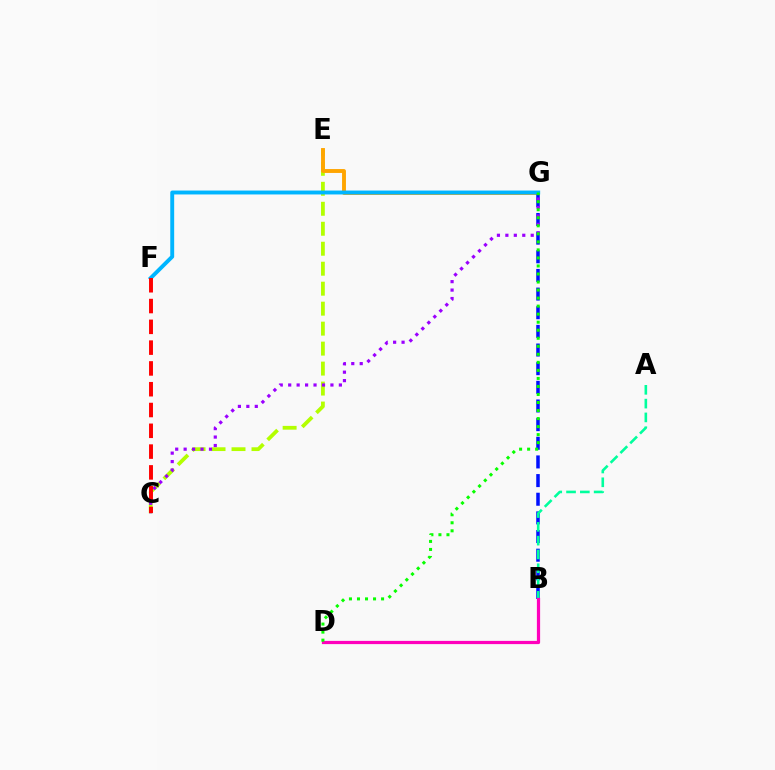{('C', 'E'): [{'color': '#b3ff00', 'line_style': 'dashed', 'thickness': 2.71}], ('E', 'G'): [{'color': '#ffa500', 'line_style': 'solid', 'thickness': 2.79}], ('B', 'G'): [{'color': '#0010ff', 'line_style': 'dashed', 'thickness': 2.53}], ('F', 'G'): [{'color': '#00b5ff', 'line_style': 'solid', 'thickness': 2.81}], ('A', 'B'): [{'color': '#00ff9d', 'line_style': 'dashed', 'thickness': 1.87}], ('C', 'G'): [{'color': '#9b00ff', 'line_style': 'dotted', 'thickness': 2.29}], ('B', 'D'): [{'color': '#ff00bd', 'line_style': 'solid', 'thickness': 2.31}], ('C', 'F'): [{'color': '#ff0000', 'line_style': 'dashed', 'thickness': 2.82}], ('D', 'G'): [{'color': '#08ff00', 'line_style': 'dotted', 'thickness': 2.18}]}